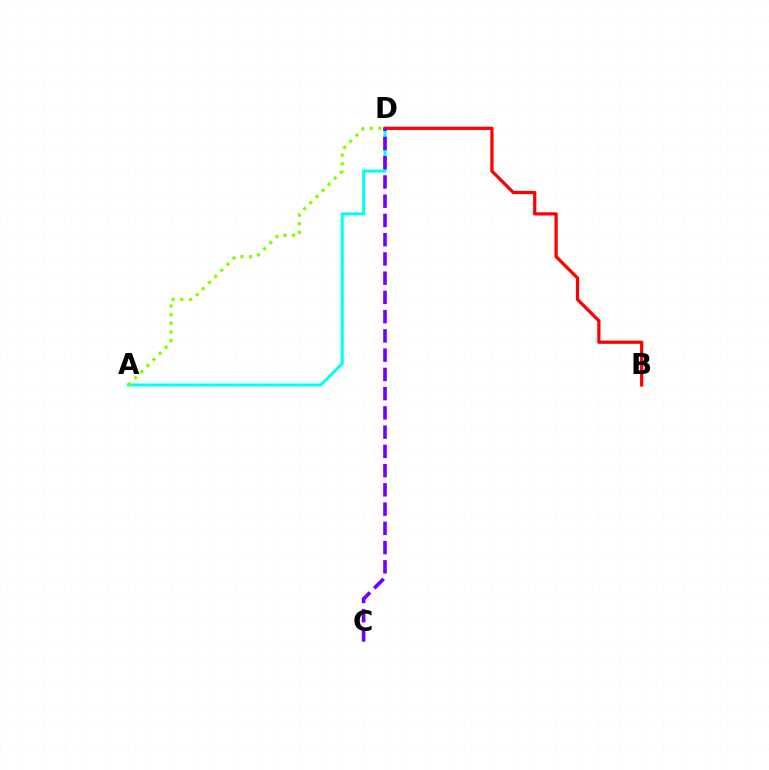{('A', 'D'): [{'color': '#00fff6', 'line_style': 'solid', 'thickness': 2.18}, {'color': '#84ff00', 'line_style': 'dotted', 'thickness': 2.35}], ('B', 'D'): [{'color': '#ff0000', 'line_style': 'solid', 'thickness': 2.33}], ('C', 'D'): [{'color': '#7200ff', 'line_style': 'dashed', 'thickness': 2.61}]}